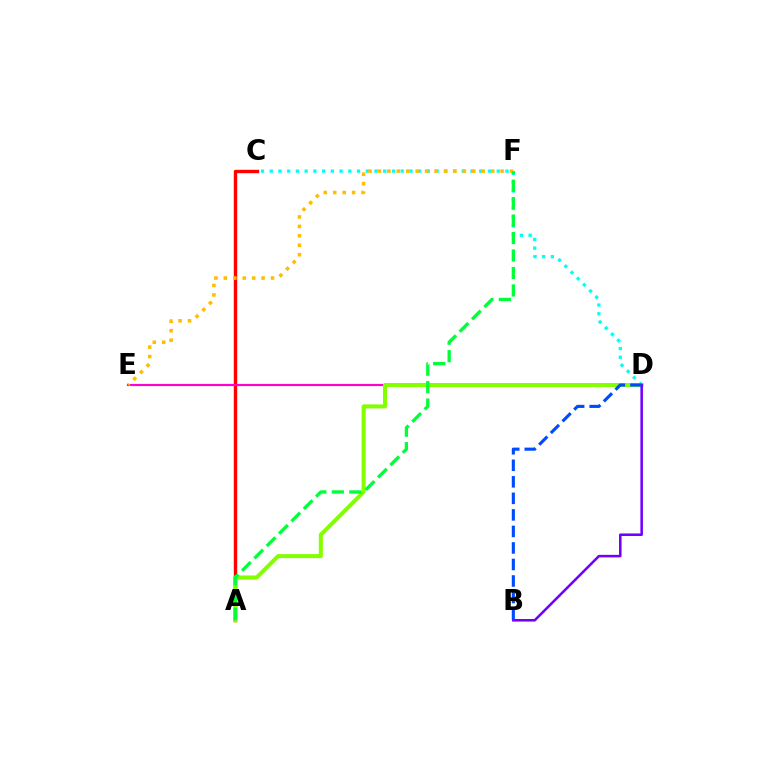{('A', 'C'): [{'color': '#ff0000', 'line_style': 'solid', 'thickness': 2.44}], ('D', 'E'): [{'color': '#ff00cf', 'line_style': 'solid', 'thickness': 1.56}], ('C', 'D'): [{'color': '#00fff6', 'line_style': 'dotted', 'thickness': 2.37}], ('A', 'D'): [{'color': '#84ff00', 'line_style': 'solid', 'thickness': 2.91}], ('E', 'F'): [{'color': '#ffbd00', 'line_style': 'dotted', 'thickness': 2.56}], ('B', 'D'): [{'color': '#7200ff', 'line_style': 'solid', 'thickness': 1.84}, {'color': '#004bff', 'line_style': 'dashed', 'thickness': 2.25}], ('A', 'F'): [{'color': '#00ff39', 'line_style': 'dashed', 'thickness': 2.37}]}